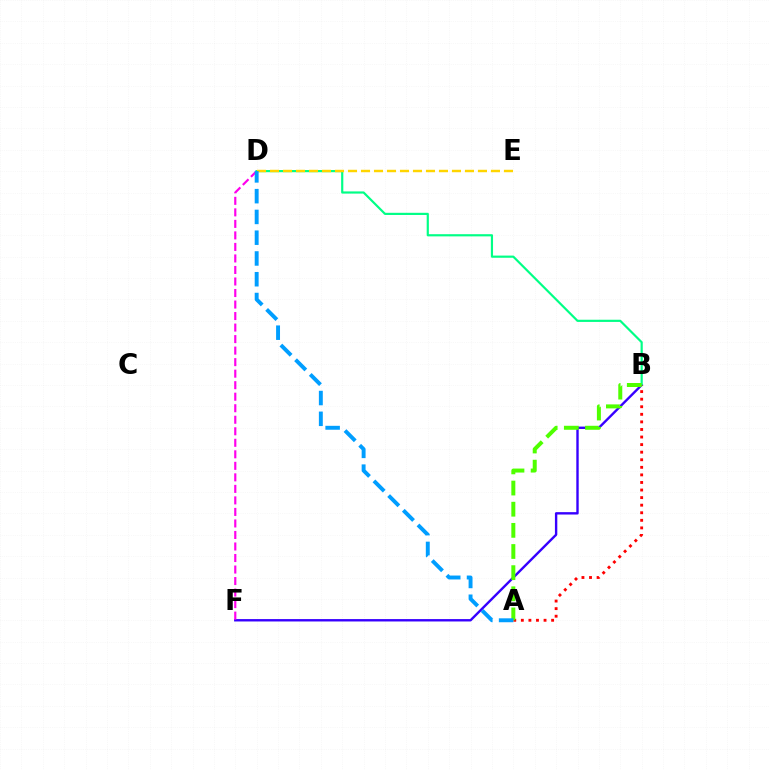{('B', 'F'): [{'color': '#3700ff', 'line_style': 'solid', 'thickness': 1.72}], ('D', 'F'): [{'color': '#ff00ed', 'line_style': 'dashed', 'thickness': 1.57}], ('B', 'D'): [{'color': '#00ff86', 'line_style': 'solid', 'thickness': 1.57}], ('D', 'E'): [{'color': '#ffd500', 'line_style': 'dashed', 'thickness': 1.77}], ('A', 'B'): [{'color': '#ff0000', 'line_style': 'dotted', 'thickness': 2.06}, {'color': '#4fff00', 'line_style': 'dashed', 'thickness': 2.87}], ('A', 'D'): [{'color': '#009eff', 'line_style': 'dashed', 'thickness': 2.82}]}